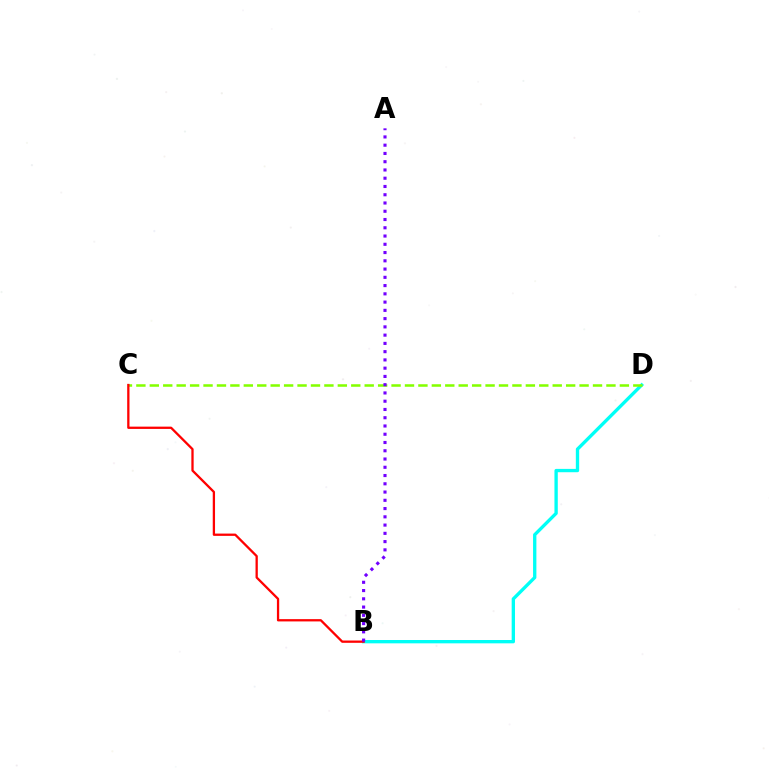{('B', 'D'): [{'color': '#00fff6', 'line_style': 'solid', 'thickness': 2.4}], ('C', 'D'): [{'color': '#84ff00', 'line_style': 'dashed', 'thickness': 1.82}], ('B', 'C'): [{'color': '#ff0000', 'line_style': 'solid', 'thickness': 1.65}], ('A', 'B'): [{'color': '#7200ff', 'line_style': 'dotted', 'thickness': 2.24}]}